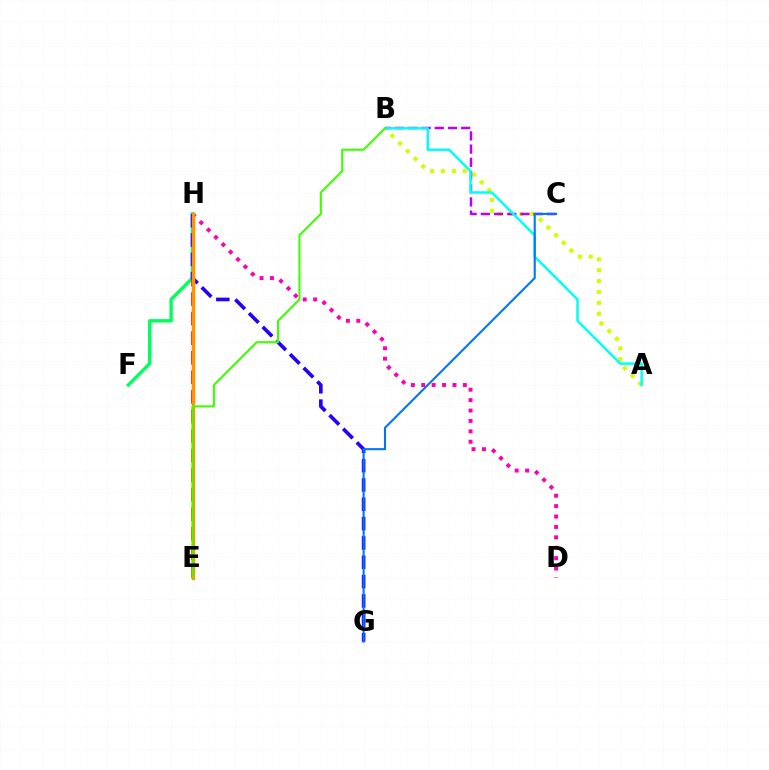{('F', 'H'): [{'color': '#00ff5c', 'line_style': 'solid', 'thickness': 2.45}], ('A', 'B'): [{'color': '#d1ff00', 'line_style': 'dotted', 'thickness': 2.95}, {'color': '#00fff6', 'line_style': 'solid', 'thickness': 1.77}], ('D', 'H'): [{'color': '#ff00ac', 'line_style': 'dotted', 'thickness': 2.83}], ('B', 'C'): [{'color': '#b900ff', 'line_style': 'dashed', 'thickness': 1.79}], ('E', 'H'): [{'color': '#ff0000', 'line_style': 'dashed', 'thickness': 2.66}, {'color': '#ff9400', 'line_style': 'solid', 'thickness': 2.47}], ('G', 'H'): [{'color': '#2500ff', 'line_style': 'dashed', 'thickness': 2.62}], ('C', 'G'): [{'color': '#0074ff', 'line_style': 'solid', 'thickness': 1.51}], ('B', 'E'): [{'color': '#3dff00', 'line_style': 'solid', 'thickness': 1.5}]}